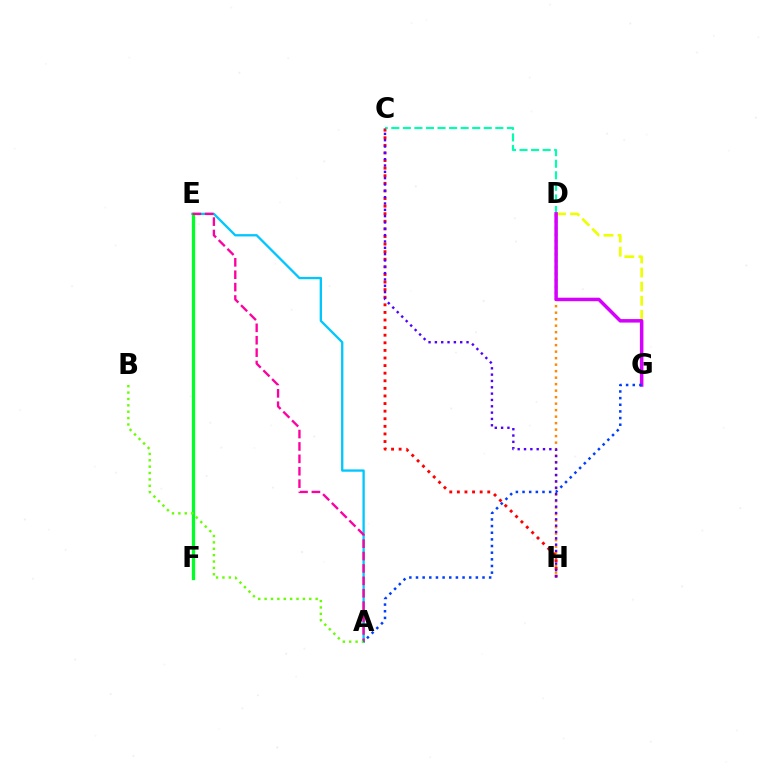{('A', 'E'): [{'color': '#00c7ff', 'line_style': 'solid', 'thickness': 1.67}, {'color': '#ff00a0', 'line_style': 'dashed', 'thickness': 1.68}], ('D', 'H'): [{'color': '#ff8800', 'line_style': 'dotted', 'thickness': 1.77}], ('E', 'F'): [{'color': '#00ff27', 'line_style': 'solid', 'thickness': 2.36}], ('C', 'H'): [{'color': '#ff0000', 'line_style': 'dotted', 'thickness': 2.06}, {'color': '#4f00ff', 'line_style': 'dotted', 'thickness': 1.72}], ('C', 'D'): [{'color': '#00ffaf', 'line_style': 'dashed', 'thickness': 1.57}], ('D', 'G'): [{'color': '#eeff00', 'line_style': 'dashed', 'thickness': 1.91}, {'color': '#d600ff', 'line_style': 'solid', 'thickness': 2.51}], ('A', 'B'): [{'color': '#66ff00', 'line_style': 'dotted', 'thickness': 1.73}], ('A', 'G'): [{'color': '#003fff', 'line_style': 'dotted', 'thickness': 1.81}]}